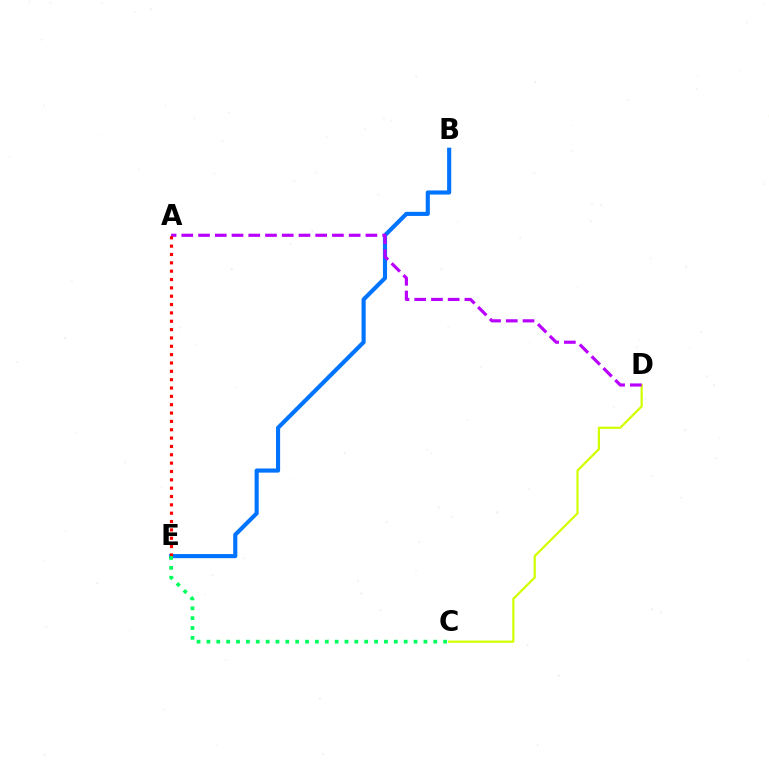{('C', 'D'): [{'color': '#d1ff00', 'line_style': 'solid', 'thickness': 1.59}], ('B', 'E'): [{'color': '#0074ff', 'line_style': 'solid', 'thickness': 2.97}], ('A', 'D'): [{'color': '#b900ff', 'line_style': 'dashed', 'thickness': 2.27}], ('A', 'E'): [{'color': '#ff0000', 'line_style': 'dotted', 'thickness': 2.27}], ('C', 'E'): [{'color': '#00ff5c', 'line_style': 'dotted', 'thickness': 2.68}]}